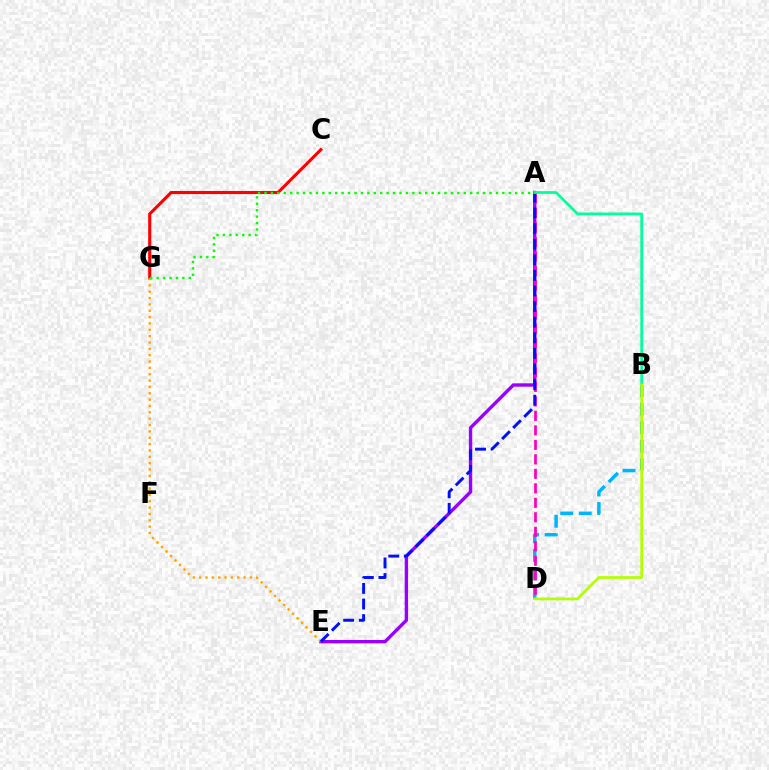{('A', 'E'): [{'color': '#9b00ff', 'line_style': 'solid', 'thickness': 2.43}, {'color': '#0010ff', 'line_style': 'dashed', 'thickness': 2.12}], ('B', 'D'): [{'color': '#00b5ff', 'line_style': 'dashed', 'thickness': 2.51}, {'color': '#b3ff00', 'line_style': 'solid', 'thickness': 1.95}], ('C', 'G'): [{'color': '#ff0000', 'line_style': 'solid', 'thickness': 2.23}], ('A', 'D'): [{'color': '#ff00bd', 'line_style': 'dashed', 'thickness': 1.97}], ('E', 'G'): [{'color': '#ffa500', 'line_style': 'dotted', 'thickness': 1.73}], ('A', 'B'): [{'color': '#00ff9d', 'line_style': 'solid', 'thickness': 1.97}], ('A', 'G'): [{'color': '#08ff00', 'line_style': 'dotted', 'thickness': 1.75}]}